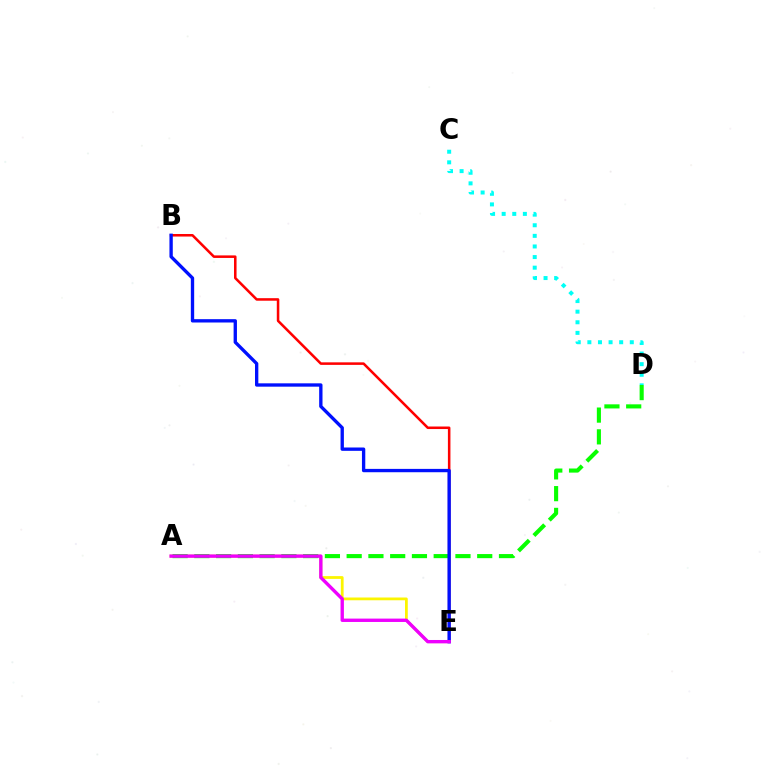{('A', 'E'): [{'color': '#fcf500', 'line_style': 'solid', 'thickness': 2.0}, {'color': '#ee00ff', 'line_style': 'solid', 'thickness': 2.42}], ('C', 'D'): [{'color': '#00fff6', 'line_style': 'dotted', 'thickness': 2.88}], ('A', 'D'): [{'color': '#08ff00', 'line_style': 'dashed', 'thickness': 2.96}], ('B', 'E'): [{'color': '#ff0000', 'line_style': 'solid', 'thickness': 1.83}, {'color': '#0010ff', 'line_style': 'solid', 'thickness': 2.41}]}